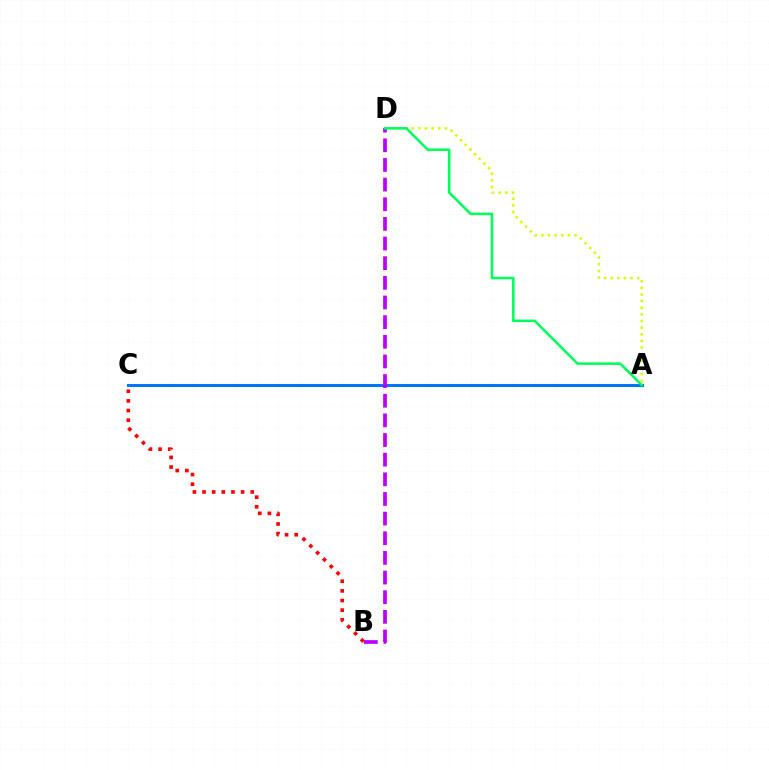{('A', 'C'): [{'color': '#0074ff', 'line_style': 'solid', 'thickness': 2.18}], ('B', 'C'): [{'color': '#ff0000', 'line_style': 'dotted', 'thickness': 2.62}], ('A', 'D'): [{'color': '#d1ff00', 'line_style': 'dotted', 'thickness': 1.8}, {'color': '#00ff5c', 'line_style': 'solid', 'thickness': 1.84}], ('B', 'D'): [{'color': '#b900ff', 'line_style': 'dashed', 'thickness': 2.67}]}